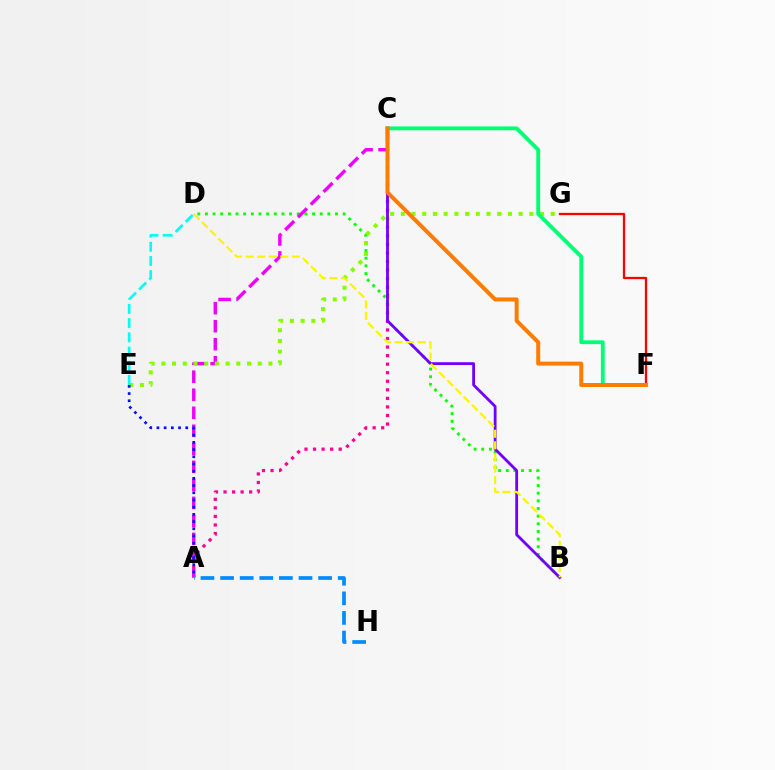{('A', 'C'): [{'color': '#ff0094', 'line_style': 'dotted', 'thickness': 2.32}, {'color': '#ee00ff', 'line_style': 'dashed', 'thickness': 2.45}], ('B', 'D'): [{'color': '#08ff00', 'line_style': 'dotted', 'thickness': 2.08}, {'color': '#fcf500', 'line_style': 'dashed', 'thickness': 1.57}], ('F', 'G'): [{'color': '#ff0000', 'line_style': 'solid', 'thickness': 1.64}], ('B', 'C'): [{'color': '#7200ff', 'line_style': 'solid', 'thickness': 2.02}], ('E', 'G'): [{'color': '#84ff00', 'line_style': 'dotted', 'thickness': 2.91}], ('A', 'H'): [{'color': '#008cff', 'line_style': 'dashed', 'thickness': 2.66}], ('D', 'E'): [{'color': '#00fff6', 'line_style': 'dashed', 'thickness': 1.93}], ('C', 'F'): [{'color': '#00ff74', 'line_style': 'solid', 'thickness': 2.76}, {'color': '#ff7c00', 'line_style': 'solid', 'thickness': 2.88}], ('A', 'E'): [{'color': '#0010ff', 'line_style': 'dotted', 'thickness': 1.96}]}